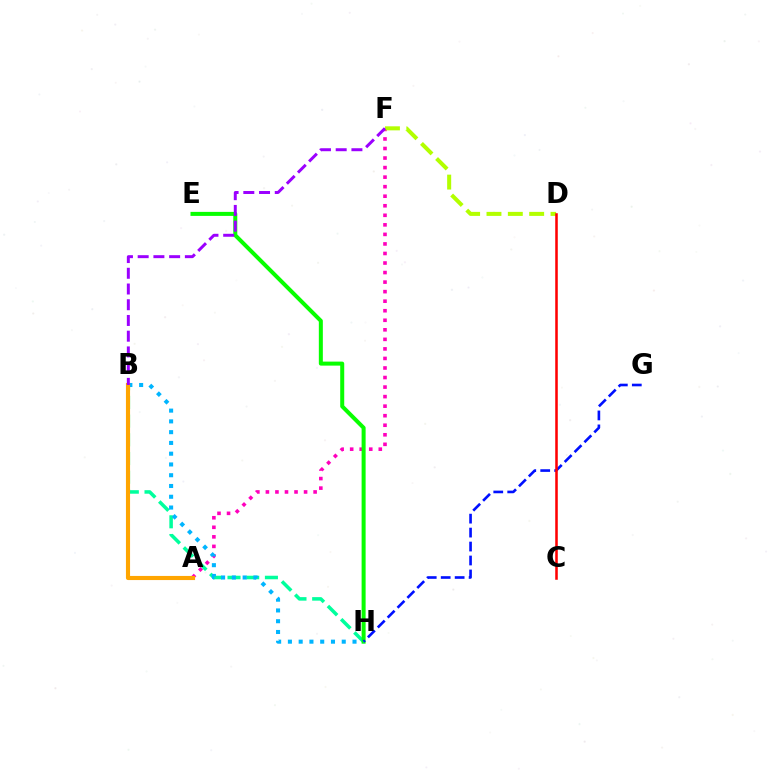{('B', 'H'): [{'color': '#00ff9d', 'line_style': 'dashed', 'thickness': 2.54}, {'color': '#00b5ff', 'line_style': 'dotted', 'thickness': 2.93}], ('A', 'F'): [{'color': '#ff00bd', 'line_style': 'dotted', 'thickness': 2.59}], ('E', 'H'): [{'color': '#08ff00', 'line_style': 'solid', 'thickness': 2.89}], ('A', 'B'): [{'color': '#ffa500', 'line_style': 'solid', 'thickness': 2.97}], ('G', 'H'): [{'color': '#0010ff', 'line_style': 'dashed', 'thickness': 1.9}], ('D', 'F'): [{'color': '#b3ff00', 'line_style': 'dashed', 'thickness': 2.9}], ('B', 'F'): [{'color': '#9b00ff', 'line_style': 'dashed', 'thickness': 2.14}], ('C', 'D'): [{'color': '#ff0000', 'line_style': 'solid', 'thickness': 1.83}]}